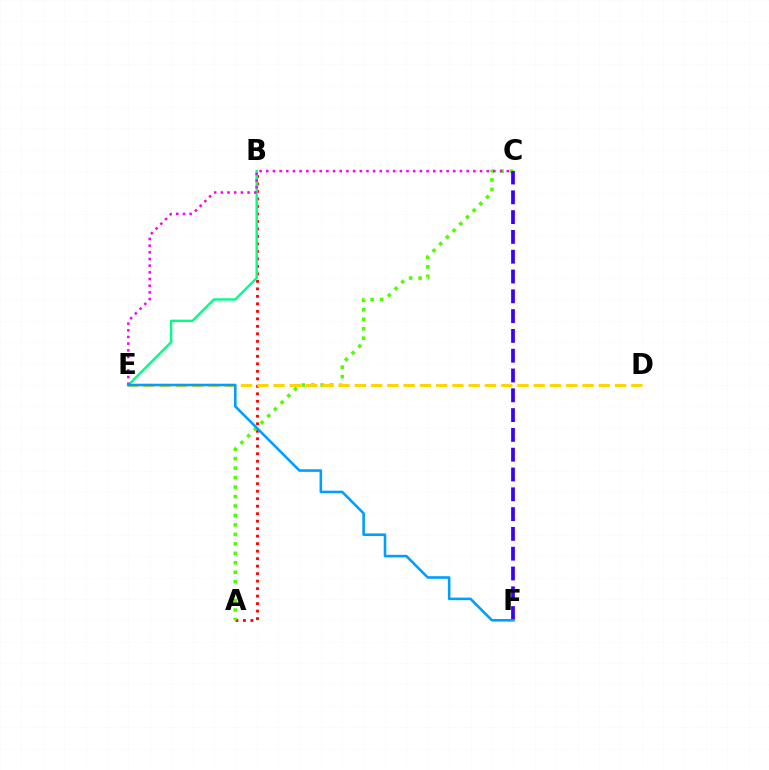{('A', 'B'): [{'color': '#ff0000', 'line_style': 'dotted', 'thickness': 2.04}], ('A', 'C'): [{'color': '#4fff00', 'line_style': 'dotted', 'thickness': 2.57}], ('D', 'E'): [{'color': '#ffd500', 'line_style': 'dashed', 'thickness': 2.21}], ('B', 'E'): [{'color': '#00ff86', 'line_style': 'solid', 'thickness': 1.74}], ('C', 'F'): [{'color': '#3700ff', 'line_style': 'dashed', 'thickness': 2.69}], ('C', 'E'): [{'color': '#ff00ed', 'line_style': 'dotted', 'thickness': 1.81}], ('E', 'F'): [{'color': '#009eff', 'line_style': 'solid', 'thickness': 1.86}]}